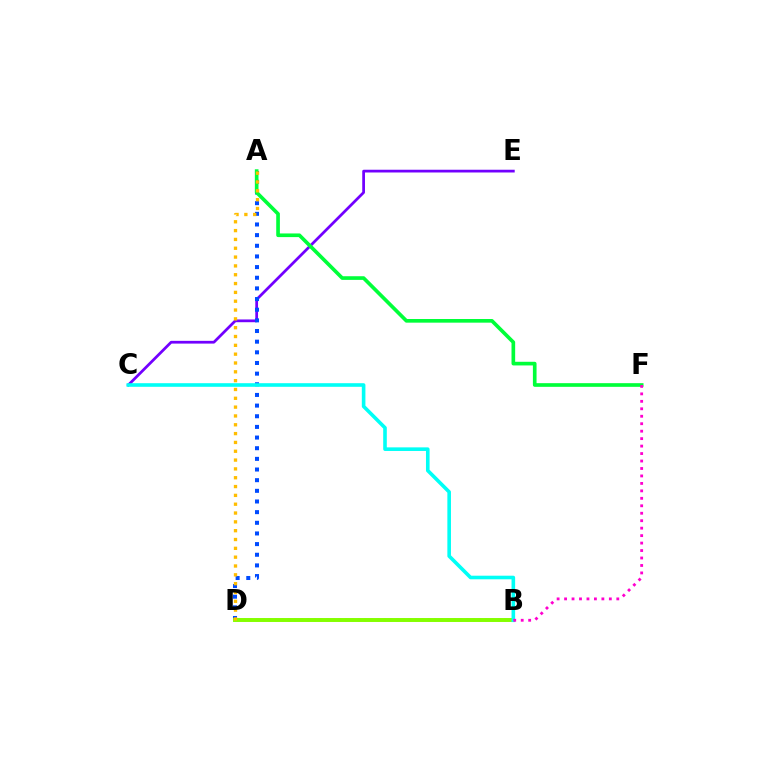{('C', 'E'): [{'color': '#7200ff', 'line_style': 'solid', 'thickness': 1.98}], ('A', 'D'): [{'color': '#004bff', 'line_style': 'dotted', 'thickness': 2.89}, {'color': '#ffbd00', 'line_style': 'dotted', 'thickness': 2.4}], ('B', 'D'): [{'color': '#ff0000', 'line_style': 'dotted', 'thickness': 1.73}, {'color': '#84ff00', 'line_style': 'solid', 'thickness': 2.84}], ('A', 'F'): [{'color': '#00ff39', 'line_style': 'solid', 'thickness': 2.63}], ('B', 'C'): [{'color': '#00fff6', 'line_style': 'solid', 'thickness': 2.59}], ('B', 'F'): [{'color': '#ff00cf', 'line_style': 'dotted', 'thickness': 2.03}]}